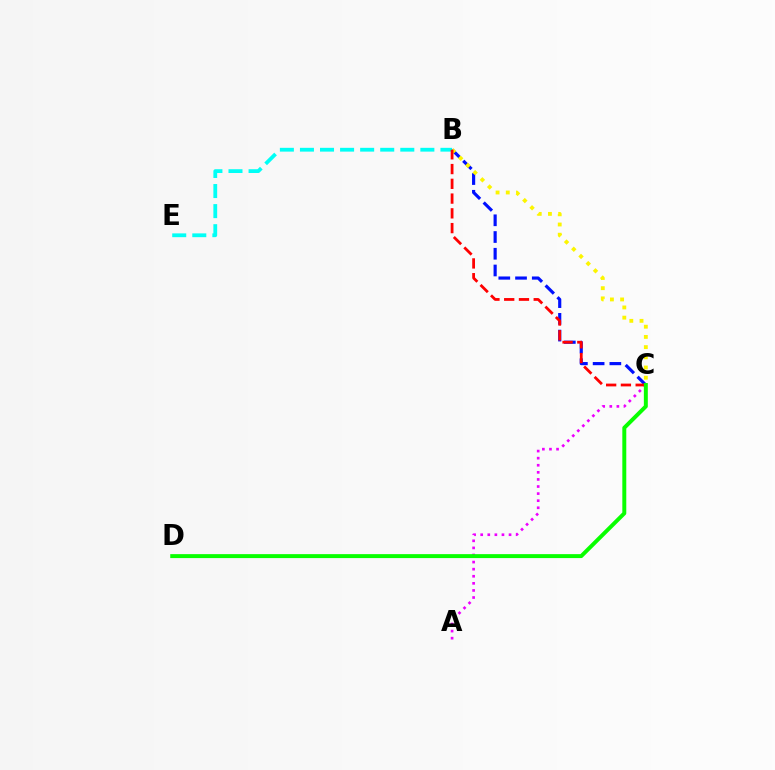{('B', 'E'): [{'color': '#00fff6', 'line_style': 'dashed', 'thickness': 2.73}], ('B', 'C'): [{'color': '#0010ff', 'line_style': 'dashed', 'thickness': 2.27}, {'color': '#fcf500', 'line_style': 'dotted', 'thickness': 2.77}, {'color': '#ff0000', 'line_style': 'dashed', 'thickness': 2.01}], ('A', 'C'): [{'color': '#ee00ff', 'line_style': 'dotted', 'thickness': 1.93}], ('C', 'D'): [{'color': '#08ff00', 'line_style': 'solid', 'thickness': 2.85}]}